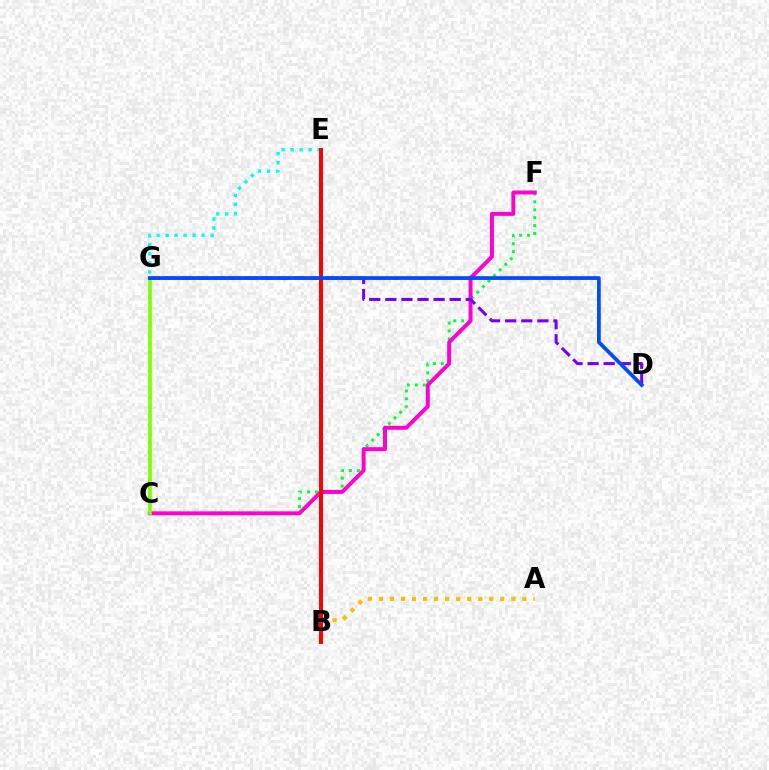{('C', 'F'): [{'color': '#00ff39', 'line_style': 'dotted', 'thickness': 2.15}, {'color': '#ff00cf', 'line_style': 'solid', 'thickness': 2.84}], ('D', 'G'): [{'color': '#7200ff', 'line_style': 'dashed', 'thickness': 2.19}, {'color': '#004bff', 'line_style': 'solid', 'thickness': 2.71}], ('C', 'E'): [{'color': '#00fff6', 'line_style': 'dotted', 'thickness': 2.45}], ('C', 'G'): [{'color': '#84ff00', 'line_style': 'solid', 'thickness': 2.62}], ('A', 'B'): [{'color': '#ffbd00', 'line_style': 'dotted', 'thickness': 3.0}], ('B', 'E'): [{'color': '#ff0000', 'line_style': 'solid', 'thickness': 2.88}]}